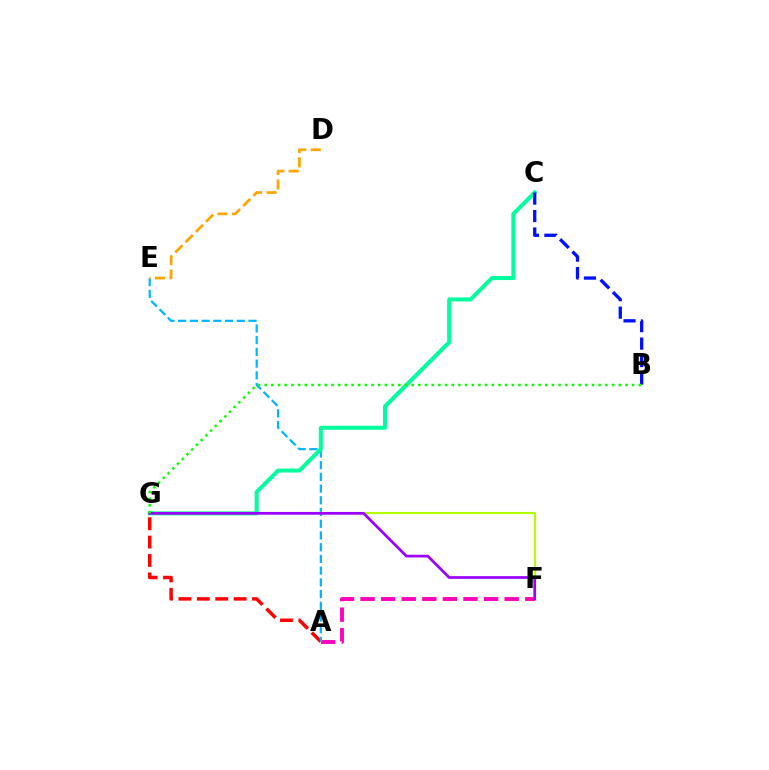{('A', 'F'): [{'color': '#ff00bd', 'line_style': 'dashed', 'thickness': 2.8}], ('A', 'G'): [{'color': '#ff0000', 'line_style': 'dashed', 'thickness': 2.5}], ('A', 'E'): [{'color': '#00b5ff', 'line_style': 'dashed', 'thickness': 1.59}], ('C', 'G'): [{'color': '#00ff9d', 'line_style': 'solid', 'thickness': 2.88}], ('B', 'C'): [{'color': '#0010ff', 'line_style': 'dashed', 'thickness': 2.37}], ('F', 'G'): [{'color': '#b3ff00', 'line_style': 'solid', 'thickness': 1.56}, {'color': '#9b00ff', 'line_style': 'solid', 'thickness': 1.96}], ('D', 'E'): [{'color': '#ffa500', 'line_style': 'dashed', 'thickness': 1.97}], ('B', 'G'): [{'color': '#08ff00', 'line_style': 'dotted', 'thickness': 1.82}]}